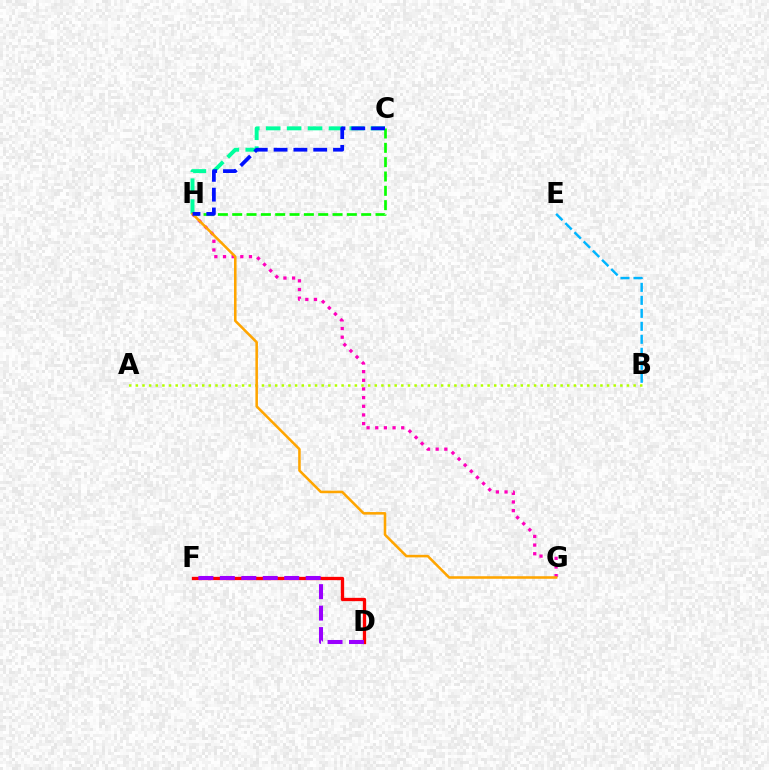{('D', 'F'): [{'color': '#ff0000', 'line_style': 'solid', 'thickness': 2.38}, {'color': '#9b00ff', 'line_style': 'dashed', 'thickness': 2.92}], ('C', 'H'): [{'color': '#00ff9d', 'line_style': 'dashed', 'thickness': 2.84}, {'color': '#08ff00', 'line_style': 'dashed', 'thickness': 1.95}, {'color': '#0010ff', 'line_style': 'dashed', 'thickness': 2.69}], ('G', 'H'): [{'color': '#ff00bd', 'line_style': 'dotted', 'thickness': 2.35}, {'color': '#ffa500', 'line_style': 'solid', 'thickness': 1.84}], ('A', 'B'): [{'color': '#b3ff00', 'line_style': 'dotted', 'thickness': 1.8}], ('B', 'E'): [{'color': '#00b5ff', 'line_style': 'dashed', 'thickness': 1.76}]}